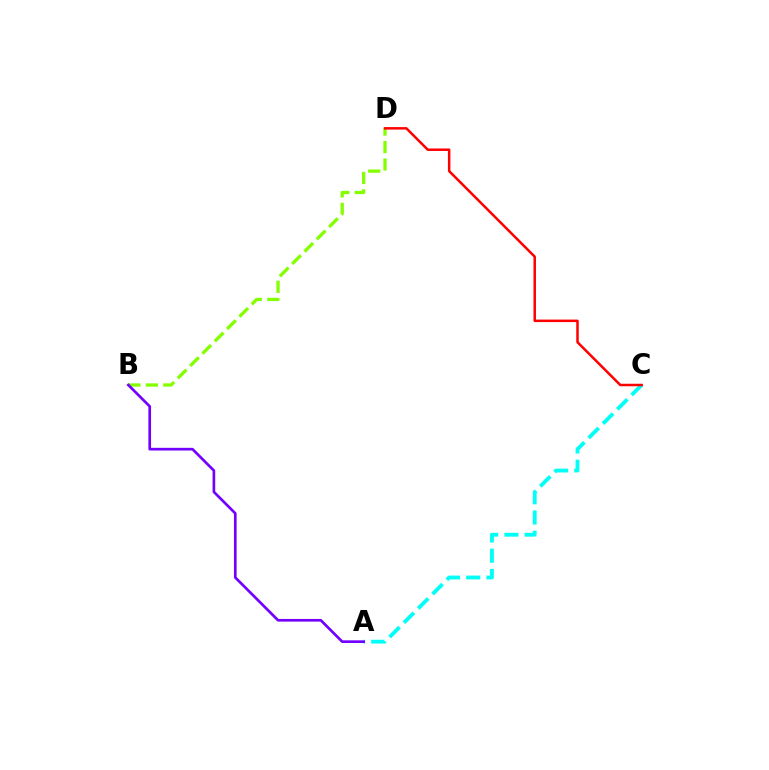{('B', 'D'): [{'color': '#84ff00', 'line_style': 'dashed', 'thickness': 2.37}], ('A', 'C'): [{'color': '#00fff6', 'line_style': 'dashed', 'thickness': 2.75}], ('C', 'D'): [{'color': '#ff0000', 'line_style': 'solid', 'thickness': 1.8}], ('A', 'B'): [{'color': '#7200ff', 'line_style': 'solid', 'thickness': 1.92}]}